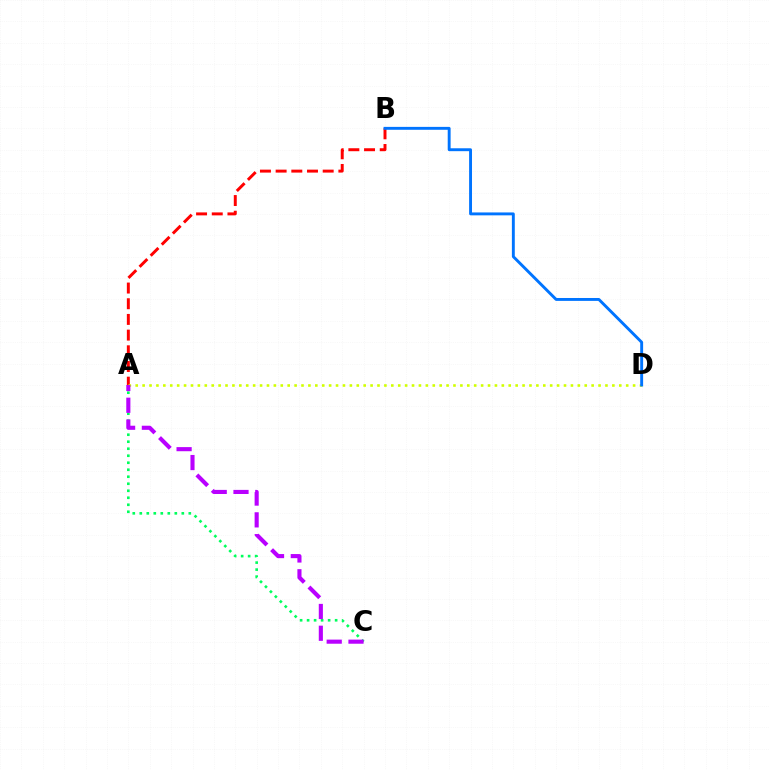{('A', 'C'): [{'color': '#00ff5c', 'line_style': 'dotted', 'thickness': 1.9}, {'color': '#b900ff', 'line_style': 'dashed', 'thickness': 2.96}], ('A', 'B'): [{'color': '#ff0000', 'line_style': 'dashed', 'thickness': 2.13}], ('A', 'D'): [{'color': '#d1ff00', 'line_style': 'dotted', 'thickness': 1.88}], ('B', 'D'): [{'color': '#0074ff', 'line_style': 'solid', 'thickness': 2.09}]}